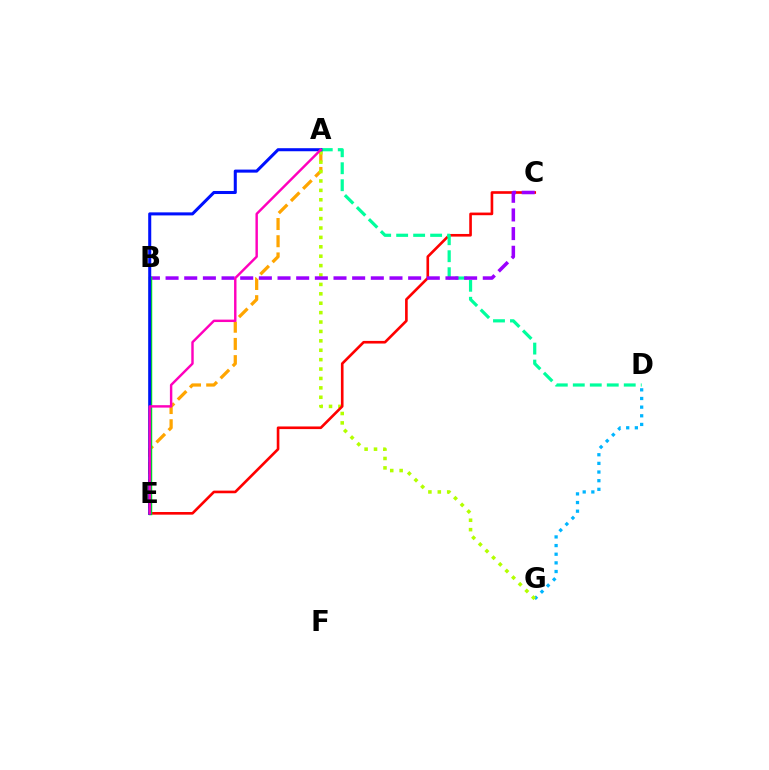{('A', 'E'): [{'color': '#ffa500', 'line_style': 'dashed', 'thickness': 2.34}, {'color': '#0010ff', 'line_style': 'solid', 'thickness': 2.19}, {'color': '#ff00bd', 'line_style': 'solid', 'thickness': 1.75}], ('D', 'G'): [{'color': '#00b5ff', 'line_style': 'dotted', 'thickness': 2.35}], ('A', 'G'): [{'color': '#b3ff00', 'line_style': 'dotted', 'thickness': 2.56}], ('C', 'E'): [{'color': '#ff0000', 'line_style': 'solid', 'thickness': 1.9}], ('A', 'D'): [{'color': '#00ff9d', 'line_style': 'dashed', 'thickness': 2.31}], ('B', 'C'): [{'color': '#9b00ff', 'line_style': 'dashed', 'thickness': 2.53}], ('B', 'E'): [{'color': '#08ff00', 'line_style': 'solid', 'thickness': 2.51}]}